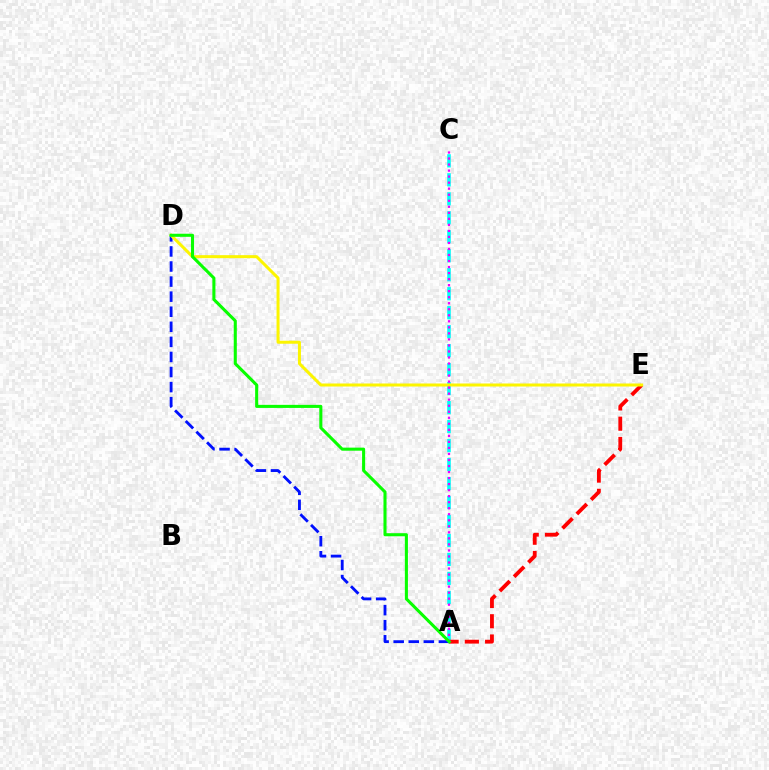{('A', 'C'): [{'color': '#00fff6', 'line_style': 'dashed', 'thickness': 2.58}, {'color': '#ee00ff', 'line_style': 'dotted', 'thickness': 1.64}], ('A', 'E'): [{'color': '#ff0000', 'line_style': 'dashed', 'thickness': 2.75}], ('A', 'D'): [{'color': '#0010ff', 'line_style': 'dashed', 'thickness': 2.05}, {'color': '#08ff00', 'line_style': 'solid', 'thickness': 2.21}], ('D', 'E'): [{'color': '#fcf500', 'line_style': 'solid', 'thickness': 2.17}]}